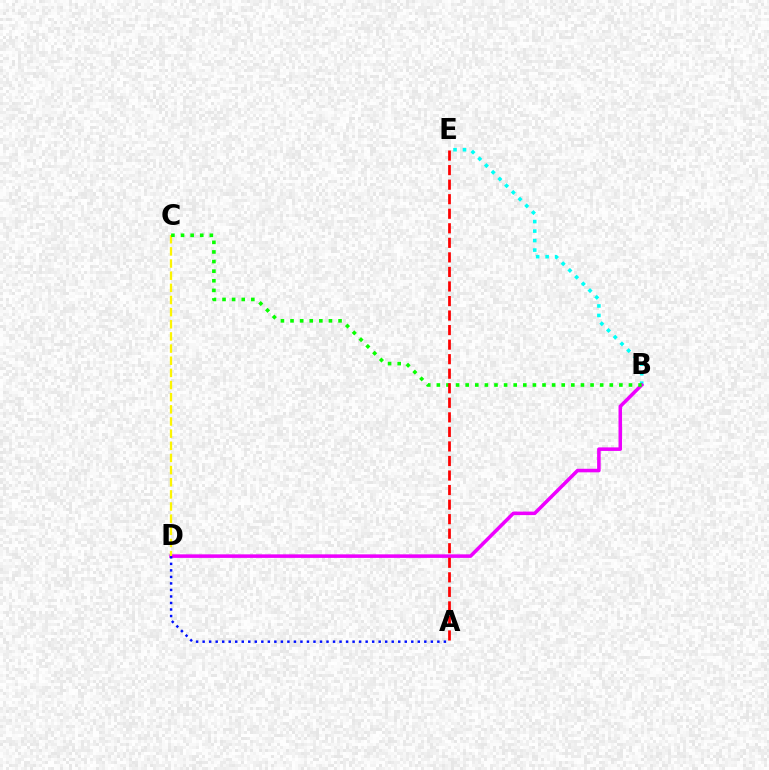{('B', 'E'): [{'color': '#00fff6', 'line_style': 'dotted', 'thickness': 2.58}], ('B', 'D'): [{'color': '#ee00ff', 'line_style': 'solid', 'thickness': 2.55}], ('C', 'D'): [{'color': '#fcf500', 'line_style': 'dashed', 'thickness': 1.65}], ('B', 'C'): [{'color': '#08ff00', 'line_style': 'dotted', 'thickness': 2.61}], ('A', 'E'): [{'color': '#ff0000', 'line_style': 'dashed', 'thickness': 1.98}], ('A', 'D'): [{'color': '#0010ff', 'line_style': 'dotted', 'thickness': 1.77}]}